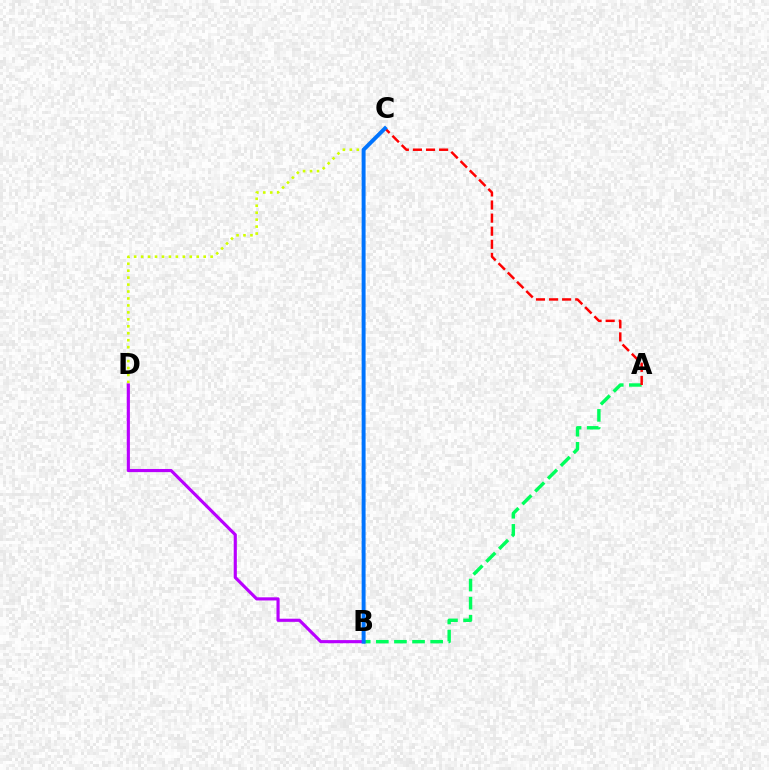{('C', 'D'): [{'color': '#d1ff00', 'line_style': 'dotted', 'thickness': 1.89}], ('A', 'B'): [{'color': '#00ff5c', 'line_style': 'dashed', 'thickness': 2.46}], ('B', 'D'): [{'color': '#b900ff', 'line_style': 'solid', 'thickness': 2.26}], ('A', 'C'): [{'color': '#ff0000', 'line_style': 'dashed', 'thickness': 1.78}], ('B', 'C'): [{'color': '#0074ff', 'line_style': 'solid', 'thickness': 2.83}]}